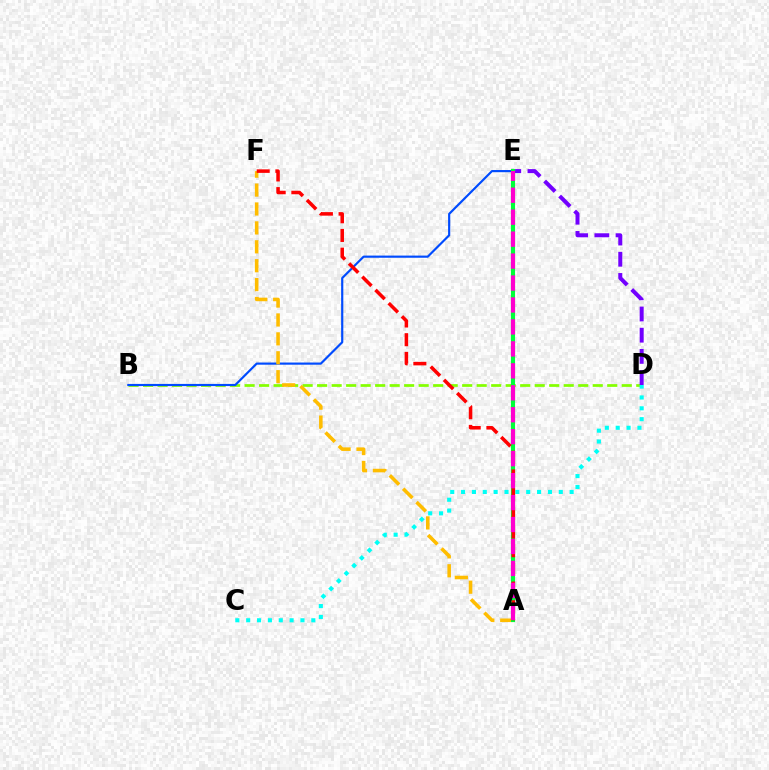{('B', 'D'): [{'color': '#84ff00', 'line_style': 'dashed', 'thickness': 1.97}], ('C', 'D'): [{'color': '#00fff6', 'line_style': 'dotted', 'thickness': 2.95}], ('B', 'E'): [{'color': '#004bff', 'line_style': 'solid', 'thickness': 1.56}], ('A', 'F'): [{'color': '#ffbd00', 'line_style': 'dashed', 'thickness': 2.57}, {'color': '#ff0000', 'line_style': 'dashed', 'thickness': 2.54}], ('D', 'E'): [{'color': '#7200ff', 'line_style': 'dashed', 'thickness': 2.88}], ('A', 'E'): [{'color': '#00ff39', 'line_style': 'solid', 'thickness': 2.96}, {'color': '#ff00cf', 'line_style': 'dashed', 'thickness': 2.98}]}